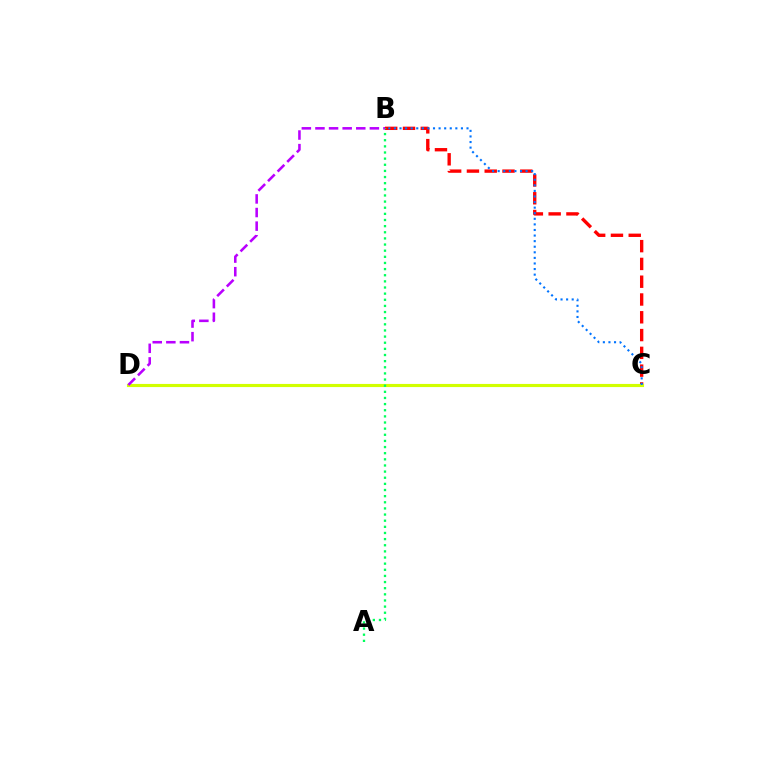{('B', 'C'): [{'color': '#ff0000', 'line_style': 'dashed', 'thickness': 2.42}, {'color': '#0074ff', 'line_style': 'dotted', 'thickness': 1.52}], ('C', 'D'): [{'color': '#d1ff00', 'line_style': 'solid', 'thickness': 2.26}], ('A', 'B'): [{'color': '#00ff5c', 'line_style': 'dotted', 'thickness': 1.67}], ('B', 'D'): [{'color': '#b900ff', 'line_style': 'dashed', 'thickness': 1.85}]}